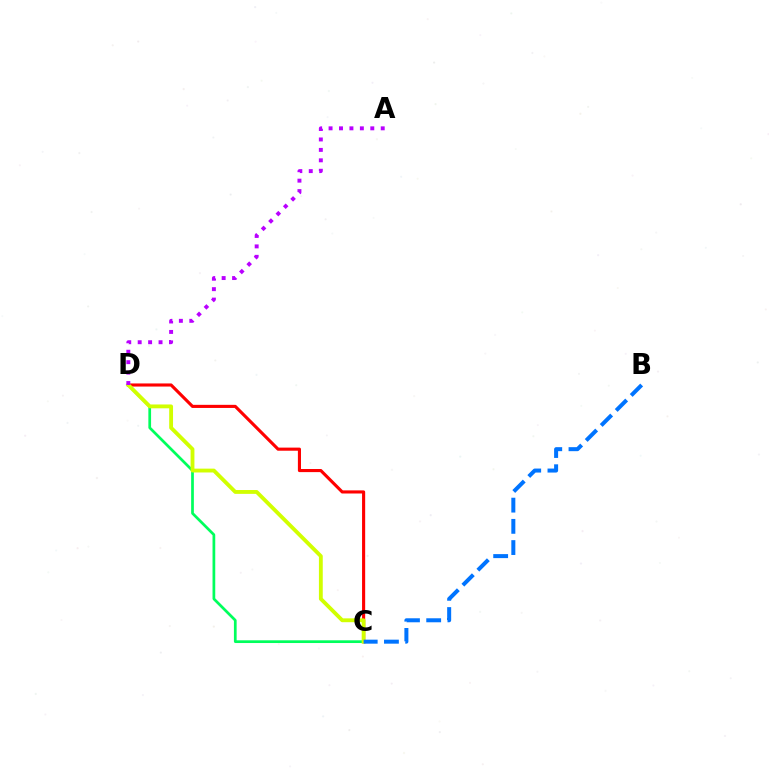{('C', 'D'): [{'color': '#ff0000', 'line_style': 'solid', 'thickness': 2.24}, {'color': '#00ff5c', 'line_style': 'solid', 'thickness': 1.96}, {'color': '#d1ff00', 'line_style': 'solid', 'thickness': 2.76}], ('A', 'D'): [{'color': '#b900ff', 'line_style': 'dotted', 'thickness': 2.83}], ('B', 'C'): [{'color': '#0074ff', 'line_style': 'dashed', 'thickness': 2.88}]}